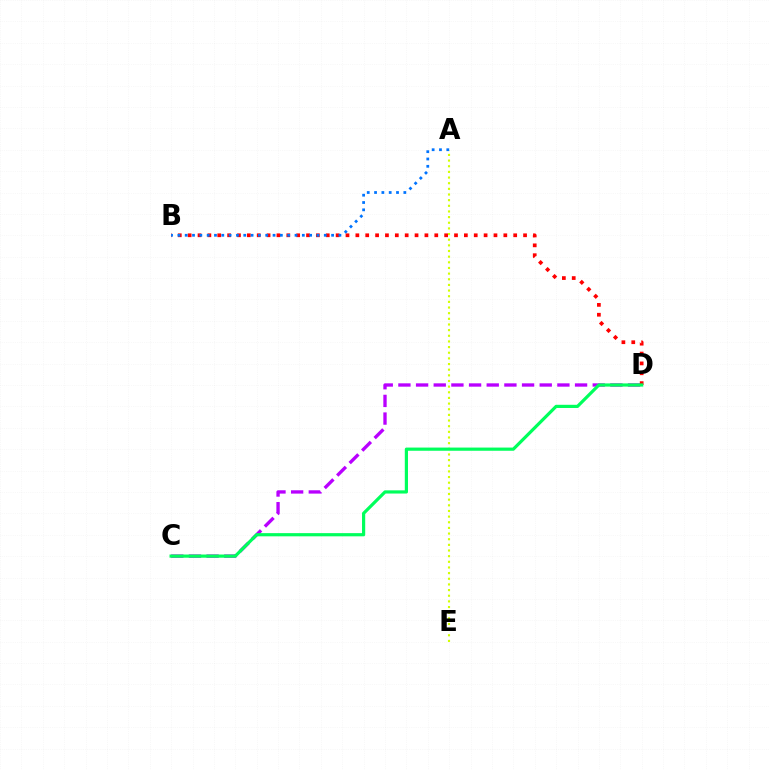{('A', 'E'): [{'color': '#d1ff00', 'line_style': 'dotted', 'thickness': 1.54}], ('C', 'D'): [{'color': '#b900ff', 'line_style': 'dashed', 'thickness': 2.4}, {'color': '#00ff5c', 'line_style': 'solid', 'thickness': 2.3}], ('B', 'D'): [{'color': '#ff0000', 'line_style': 'dotted', 'thickness': 2.68}], ('A', 'B'): [{'color': '#0074ff', 'line_style': 'dotted', 'thickness': 1.99}]}